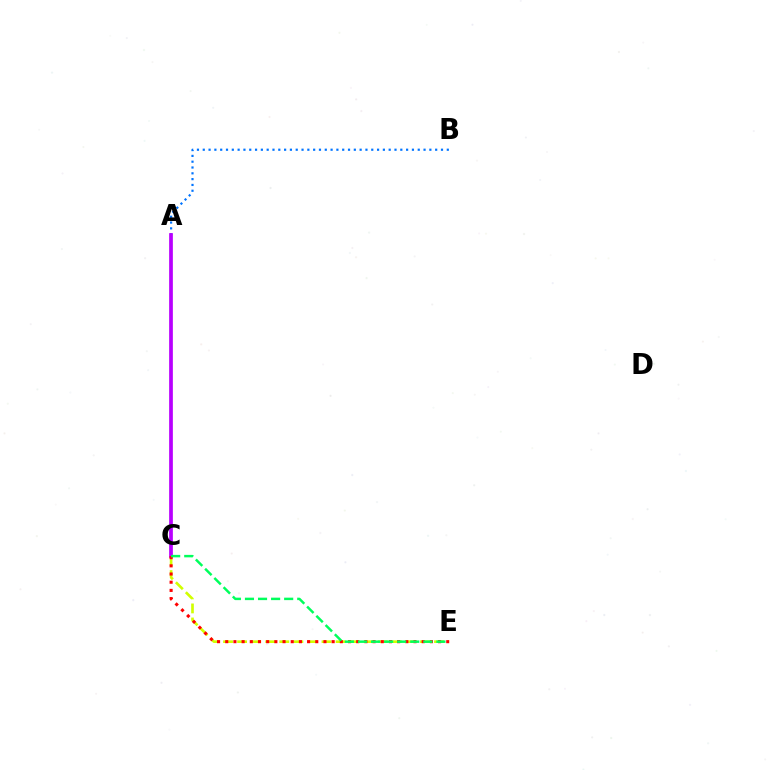{('A', 'B'): [{'color': '#0074ff', 'line_style': 'dotted', 'thickness': 1.58}], ('C', 'E'): [{'color': '#d1ff00', 'line_style': 'dashed', 'thickness': 1.91}, {'color': '#ff0000', 'line_style': 'dotted', 'thickness': 2.22}, {'color': '#00ff5c', 'line_style': 'dashed', 'thickness': 1.78}], ('A', 'C'): [{'color': '#b900ff', 'line_style': 'solid', 'thickness': 2.68}]}